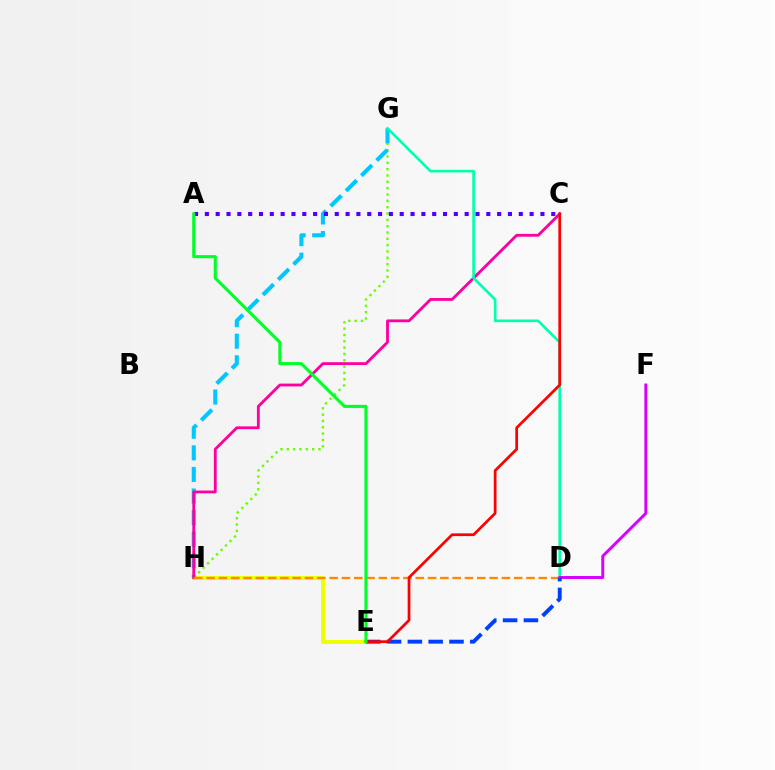{('E', 'H'): [{'color': '#eeff00', 'line_style': 'solid', 'thickness': 2.88}], ('G', 'H'): [{'color': '#66ff00', 'line_style': 'dotted', 'thickness': 1.72}, {'color': '#00c7ff', 'line_style': 'dashed', 'thickness': 2.93}], ('C', 'H'): [{'color': '#ff00a0', 'line_style': 'solid', 'thickness': 2.03}], ('D', 'G'): [{'color': '#00ffaf', 'line_style': 'solid', 'thickness': 1.91}], ('D', 'F'): [{'color': '#d600ff', 'line_style': 'solid', 'thickness': 2.12}], ('A', 'C'): [{'color': '#4f00ff', 'line_style': 'dotted', 'thickness': 2.94}], ('D', 'H'): [{'color': '#ff8800', 'line_style': 'dashed', 'thickness': 1.67}], ('D', 'E'): [{'color': '#003fff', 'line_style': 'dashed', 'thickness': 2.83}], ('C', 'E'): [{'color': '#ff0000', 'line_style': 'solid', 'thickness': 1.96}], ('A', 'E'): [{'color': '#00ff27', 'line_style': 'solid', 'thickness': 2.22}]}